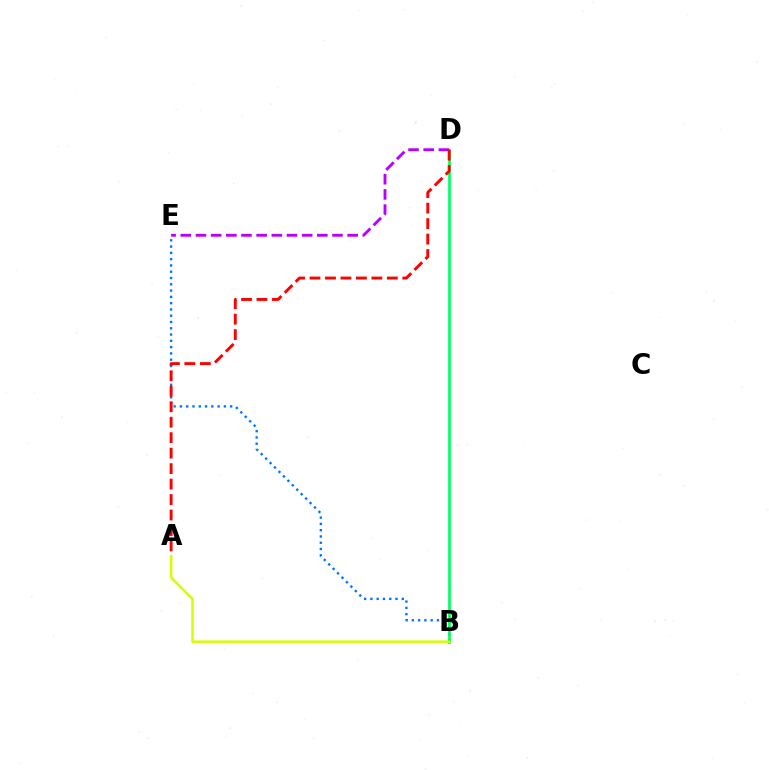{('B', 'E'): [{'color': '#0074ff', 'line_style': 'dotted', 'thickness': 1.71}], ('B', 'D'): [{'color': '#00ff5c', 'line_style': 'solid', 'thickness': 1.93}], ('D', 'E'): [{'color': '#b900ff', 'line_style': 'dashed', 'thickness': 2.06}], ('A', 'D'): [{'color': '#ff0000', 'line_style': 'dashed', 'thickness': 2.1}], ('A', 'B'): [{'color': '#d1ff00', 'line_style': 'solid', 'thickness': 1.8}]}